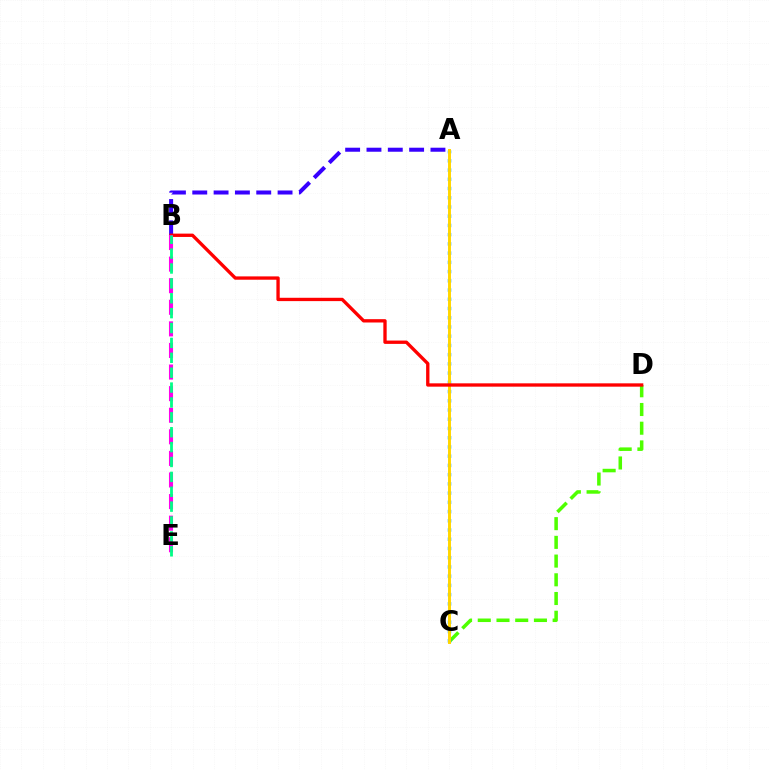{('C', 'D'): [{'color': '#4fff00', 'line_style': 'dashed', 'thickness': 2.54}], ('A', 'B'): [{'color': '#3700ff', 'line_style': 'dashed', 'thickness': 2.9}], ('A', 'C'): [{'color': '#009eff', 'line_style': 'dotted', 'thickness': 2.51}, {'color': '#ffd500', 'line_style': 'solid', 'thickness': 2.12}], ('B', 'D'): [{'color': '#ff0000', 'line_style': 'solid', 'thickness': 2.4}], ('B', 'E'): [{'color': '#ff00ed', 'line_style': 'dashed', 'thickness': 2.93}, {'color': '#00ff86', 'line_style': 'dashed', 'thickness': 2.02}]}